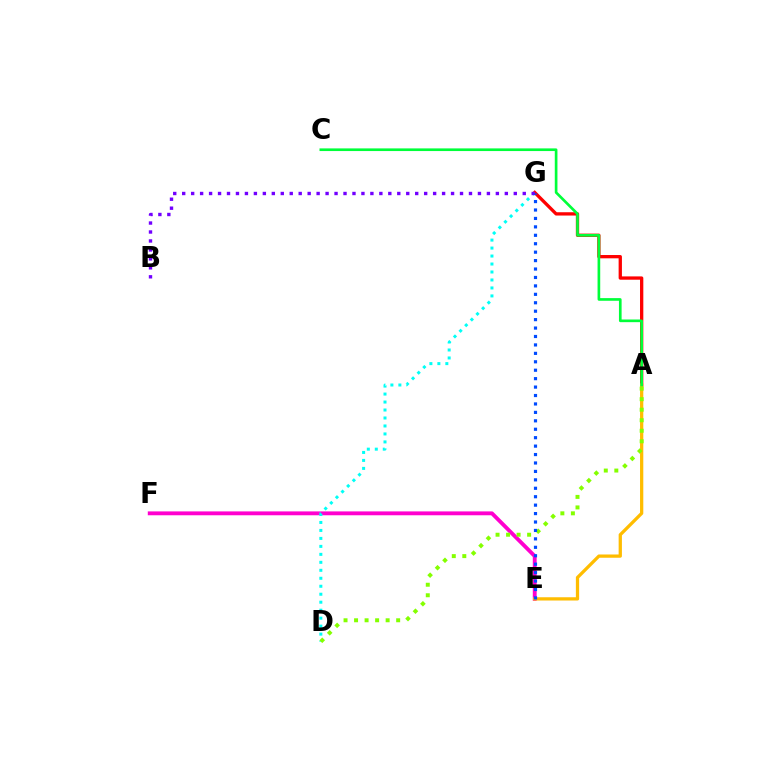{('E', 'F'): [{'color': '#ff00cf', 'line_style': 'solid', 'thickness': 2.78}], ('D', 'G'): [{'color': '#00fff6', 'line_style': 'dotted', 'thickness': 2.17}], ('A', 'G'): [{'color': '#ff0000', 'line_style': 'solid', 'thickness': 2.38}], ('B', 'G'): [{'color': '#7200ff', 'line_style': 'dotted', 'thickness': 2.43}], ('A', 'E'): [{'color': '#ffbd00', 'line_style': 'solid', 'thickness': 2.35}], ('A', 'D'): [{'color': '#84ff00', 'line_style': 'dotted', 'thickness': 2.86}], ('A', 'C'): [{'color': '#00ff39', 'line_style': 'solid', 'thickness': 1.92}], ('E', 'G'): [{'color': '#004bff', 'line_style': 'dotted', 'thickness': 2.29}]}